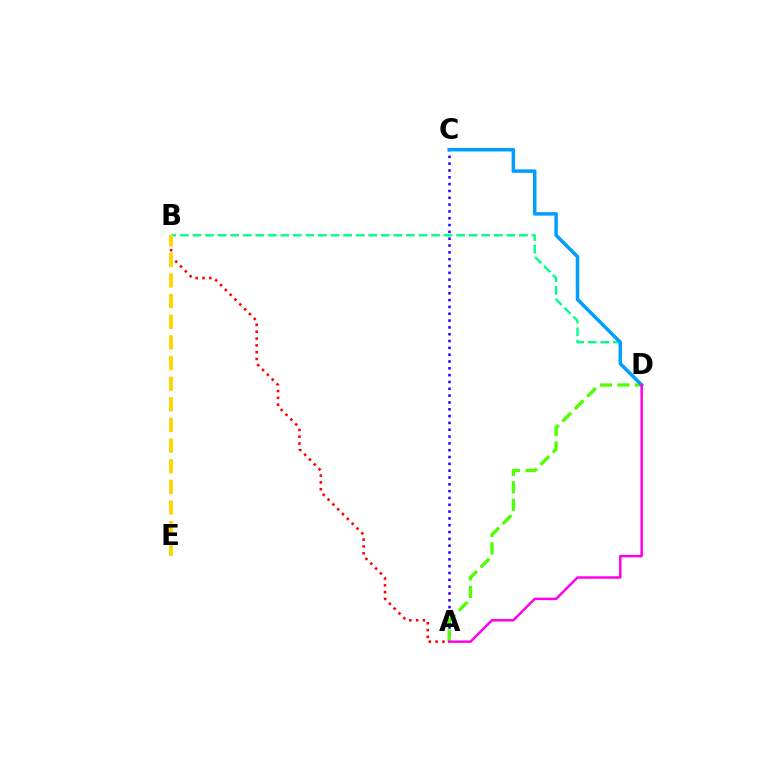{('A', 'B'): [{'color': '#ff0000', 'line_style': 'dotted', 'thickness': 1.85}], ('B', 'D'): [{'color': '#00ff86', 'line_style': 'dashed', 'thickness': 1.71}], ('A', 'C'): [{'color': '#3700ff', 'line_style': 'dotted', 'thickness': 1.85}], ('A', 'D'): [{'color': '#4fff00', 'line_style': 'dashed', 'thickness': 2.38}, {'color': '#ff00ed', 'line_style': 'solid', 'thickness': 1.8}], ('C', 'D'): [{'color': '#009eff', 'line_style': 'solid', 'thickness': 2.52}], ('B', 'E'): [{'color': '#ffd500', 'line_style': 'dashed', 'thickness': 2.8}]}